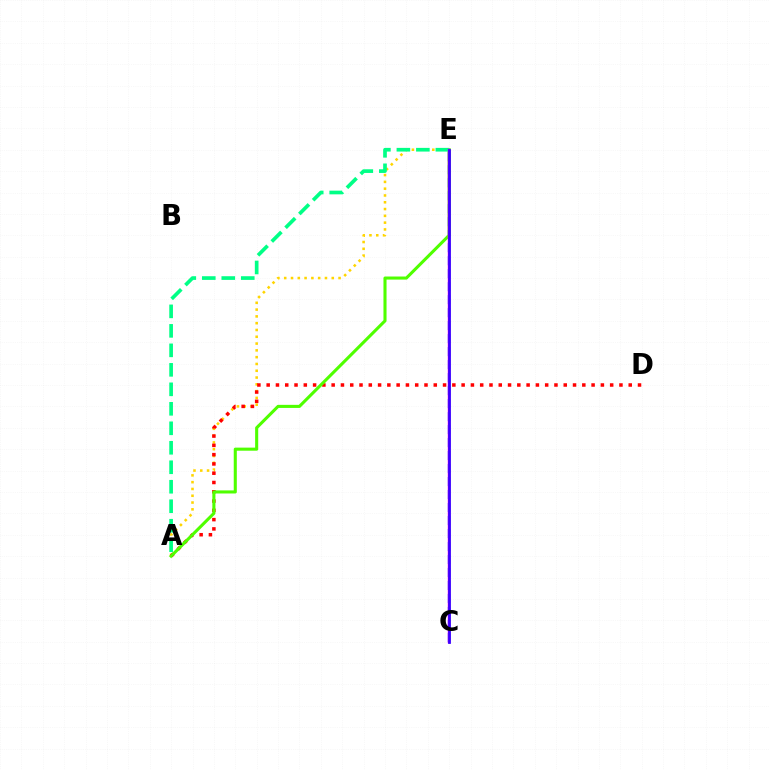{('C', 'E'): [{'color': '#009eff', 'line_style': 'dashed', 'thickness': 1.76}, {'color': '#ff00ed', 'line_style': 'solid', 'thickness': 1.79}, {'color': '#3700ff', 'line_style': 'solid', 'thickness': 1.99}], ('A', 'E'): [{'color': '#ffd500', 'line_style': 'dotted', 'thickness': 1.85}, {'color': '#4fff00', 'line_style': 'solid', 'thickness': 2.22}, {'color': '#00ff86', 'line_style': 'dashed', 'thickness': 2.65}], ('A', 'D'): [{'color': '#ff0000', 'line_style': 'dotted', 'thickness': 2.52}]}